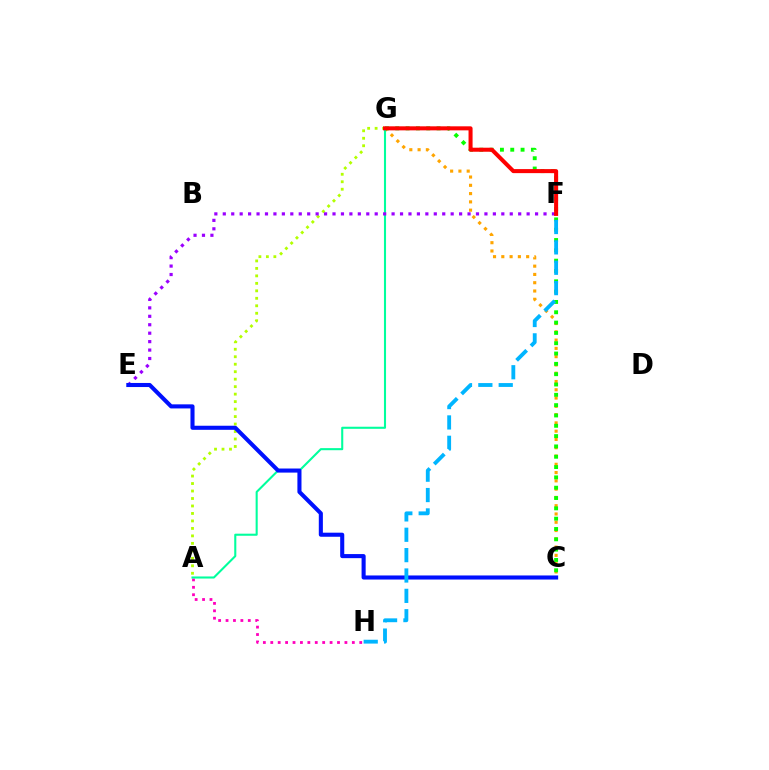{('A', 'H'): [{'color': '#ff00bd', 'line_style': 'dotted', 'thickness': 2.01}], ('A', 'G'): [{'color': '#b3ff00', 'line_style': 'dotted', 'thickness': 2.03}, {'color': '#00ff9d', 'line_style': 'solid', 'thickness': 1.5}], ('C', 'G'): [{'color': '#ffa500', 'line_style': 'dotted', 'thickness': 2.25}, {'color': '#08ff00', 'line_style': 'dotted', 'thickness': 2.8}], ('E', 'F'): [{'color': '#9b00ff', 'line_style': 'dotted', 'thickness': 2.29}], ('F', 'G'): [{'color': '#ff0000', 'line_style': 'solid', 'thickness': 2.91}], ('C', 'E'): [{'color': '#0010ff', 'line_style': 'solid', 'thickness': 2.94}], ('F', 'H'): [{'color': '#00b5ff', 'line_style': 'dashed', 'thickness': 2.77}]}